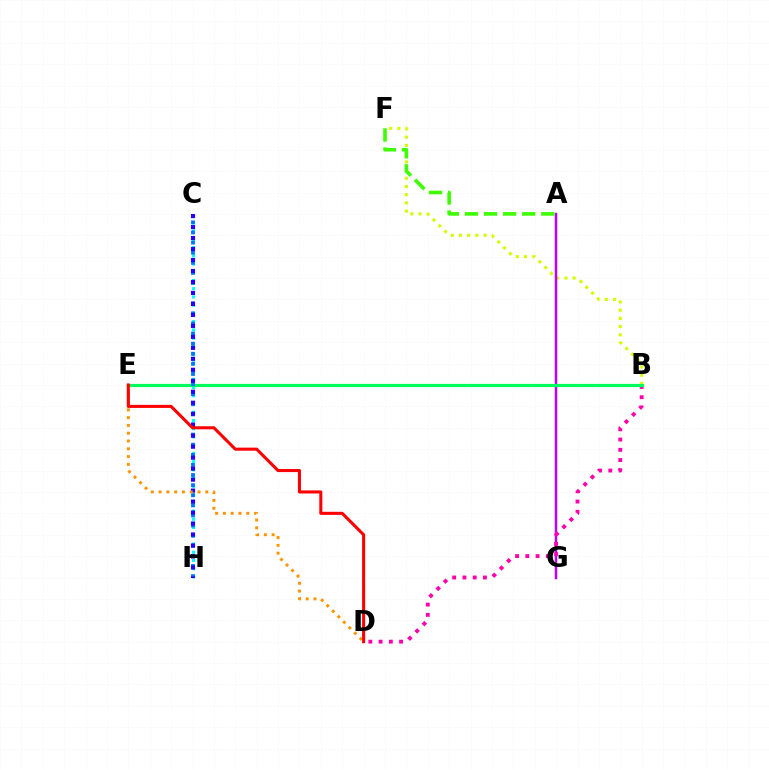{('B', 'F'): [{'color': '#d1ff00', 'line_style': 'dotted', 'thickness': 2.23}], ('A', 'G'): [{'color': '#b900ff', 'line_style': 'solid', 'thickness': 1.79}], ('A', 'F'): [{'color': '#3dff00', 'line_style': 'dashed', 'thickness': 2.59}], ('C', 'H'): [{'color': '#00fff6', 'line_style': 'dotted', 'thickness': 2.24}, {'color': '#0074ff', 'line_style': 'dotted', 'thickness': 2.75}, {'color': '#2500ff', 'line_style': 'dotted', 'thickness': 2.98}], ('B', 'D'): [{'color': '#ff00ac', 'line_style': 'dotted', 'thickness': 2.78}], ('B', 'E'): [{'color': '#00ff5c', 'line_style': 'solid', 'thickness': 2.29}], ('D', 'E'): [{'color': '#ff9400', 'line_style': 'dotted', 'thickness': 2.12}, {'color': '#ff0000', 'line_style': 'solid', 'thickness': 2.21}]}